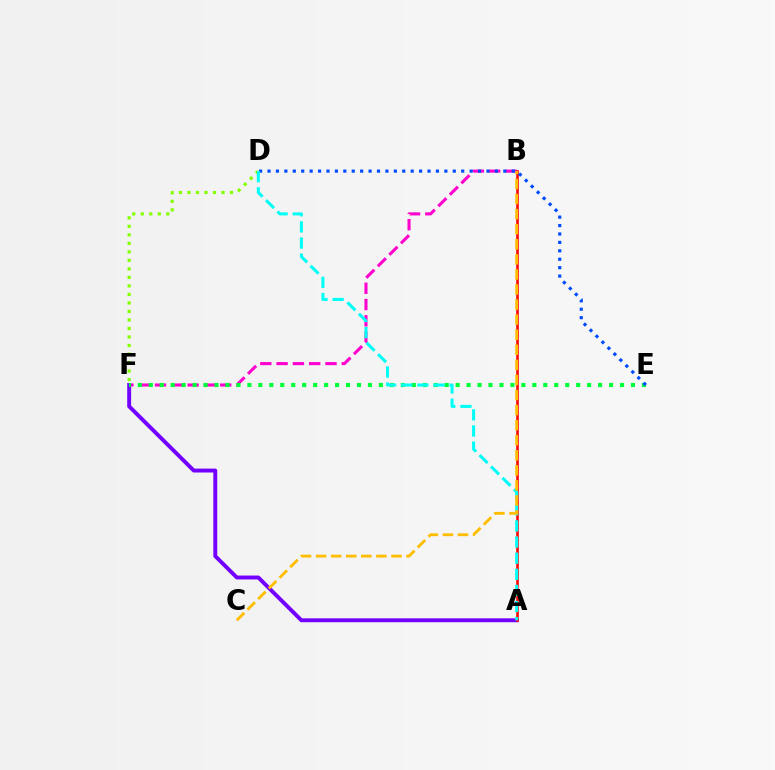{('D', 'F'): [{'color': '#84ff00', 'line_style': 'dotted', 'thickness': 2.31}], ('B', 'F'): [{'color': '#ff00cf', 'line_style': 'dashed', 'thickness': 2.21}], ('A', 'F'): [{'color': '#7200ff', 'line_style': 'solid', 'thickness': 2.82}], ('E', 'F'): [{'color': '#00ff39', 'line_style': 'dotted', 'thickness': 2.98}], ('A', 'B'): [{'color': '#ff0000', 'line_style': 'solid', 'thickness': 1.86}], ('D', 'E'): [{'color': '#004bff', 'line_style': 'dotted', 'thickness': 2.29}], ('A', 'D'): [{'color': '#00fff6', 'line_style': 'dashed', 'thickness': 2.19}], ('B', 'C'): [{'color': '#ffbd00', 'line_style': 'dashed', 'thickness': 2.05}]}